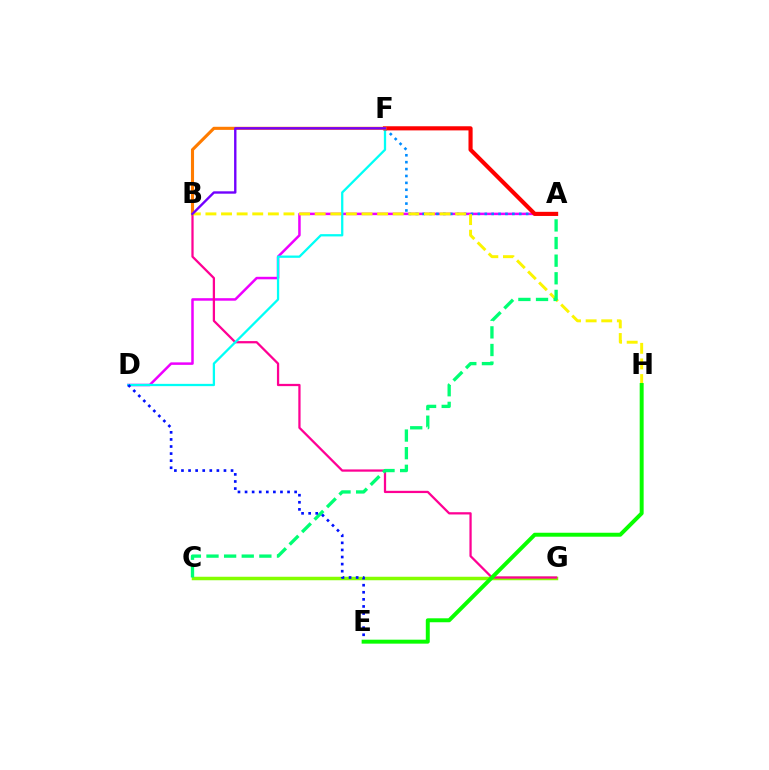{('A', 'D'): [{'color': '#ee00ff', 'line_style': 'solid', 'thickness': 1.8}], ('A', 'F'): [{'color': '#008cff', 'line_style': 'dotted', 'thickness': 1.87}, {'color': '#ff0000', 'line_style': 'solid', 'thickness': 2.97}], ('C', 'G'): [{'color': '#84ff00', 'line_style': 'solid', 'thickness': 2.51}], ('B', 'G'): [{'color': '#ff0094', 'line_style': 'solid', 'thickness': 1.63}], ('D', 'F'): [{'color': '#00fff6', 'line_style': 'solid', 'thickness': 1.64}], ('B', 'F'): [{'color': '#ff7c00', 'line_style': 'solid', 'thickness': 2.23}, {'color': '#7200ff', 'line_style': 'solid', 'thickness': 1.71}], ('B', 'H'): [{'color': '#fcf500', 'line_style': 'dashed', 'thickness': 2.12}], ('A', 'C'): [{'color': '#00ff74', 'line_style': 'dashed', 'thickness': 2.39}], ('D', 'E'): [{'color': '#0010ff', 'line_style': 'dotted', 'thickness': 1.92}], ('E', 'H'): [{'color': '#08ff00', 'line_style': 'solid', 'thickness': 2.85}]}